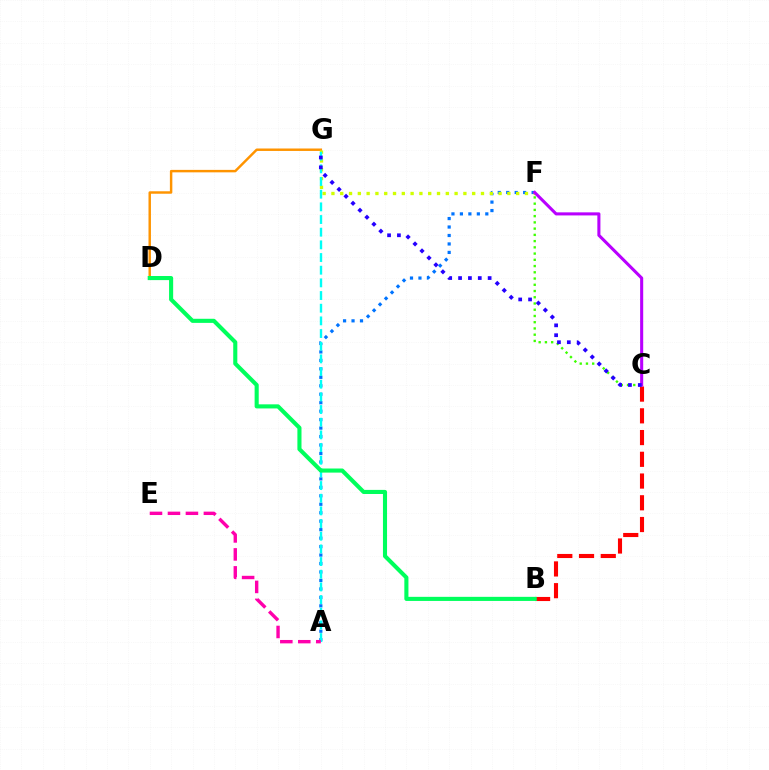{('B', 'C'): [{'color': '#ff0000', 'line_style': 'dashed', 'thickness': 2.95}], ('C', 'F'): [{'color': '#3dff00', 'line_style': 'dotted', 'thickness': 1.7}, {'color': '#b900ff', 'line_style': 'solid', 'thickness': 2.21}], ('D', 'G'): [{'color': '#ff9400', 'line_style': 'solid', 'thickness': 1.77}], ('A', 'F'): [{'color': '#0074ff', 'line_style': 'dotted', 'thickness': 2.3}], ('F', 'G'): [{'color': '#d1ff00', 'line_style': 'dotted', 'thickness': 2.39}], ('A', 'G'): [{'color': '#00fff6', 'line_style': 'dashed', 'thickness': 1.72}], ('B', 'D'): [{'color': '#00ff5c', 'line_style': 'solid', 'thickness': 2.95}], ('A', 'E'): [{'color': '#ff00ac', 'line_style': 'dashed', 'thickness': 2.44}], ('C', 'G'): [{'color': '#2500ff', 'line_style': 'dotted', 'thickness': 2.68}]}